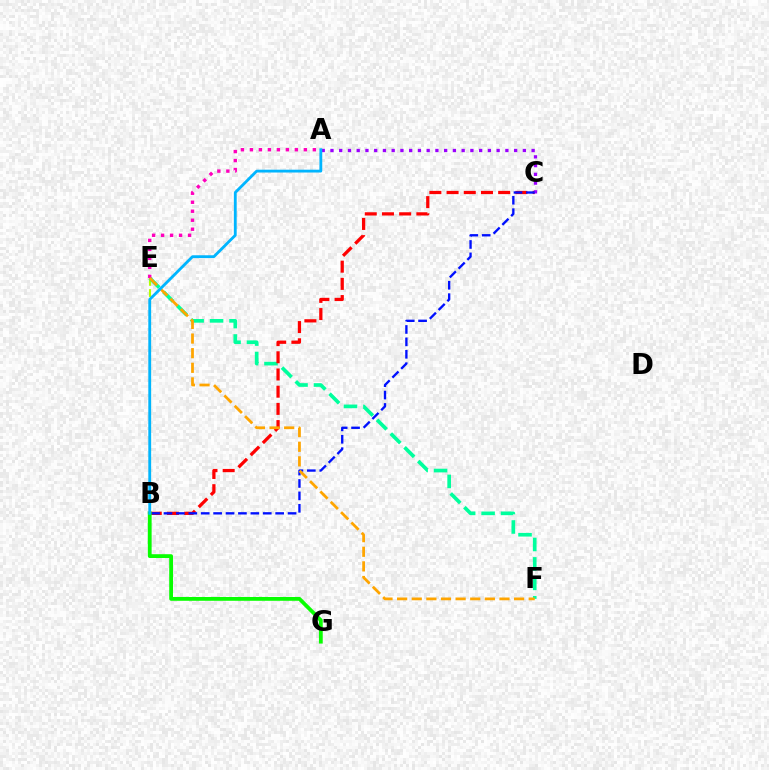{('B', 'E'): [{'color': '#b3ff00', 'line_style': 'dashed', 'thickness': 1.51}], ('E', 'F'): [{'color': '#00ff9d', 'line_style': 'dashed', 'thickness': 2.64}, {'color': '#ffa500', 'line_style': 'dashed', 'thickness': 1.99}], ('B', 'C'): [{'color': '#ff0000', 'line_style': 'dashed', 'thickness': 2.34}, {'color': '#0010ff', 'line_style': 'dashed', 'thickness': 1.69}], ('A', 'C'): [{'color': '#9b00ff', 'line_style': 'dotted', 'thickness': 2.38}], ('A', 'E'): [{'color': '#ff00bd', 'line_style': 'dotted', 'thickness': 2.44}], ('B', 'G'): [{'color': '#08ff00', 'line_style': 'solid', 'thickness': 2.73}], ('A', 'B'): [{'color': '#00b5ff', 'line_style': 'solid', 'thickness': 2.03}]}